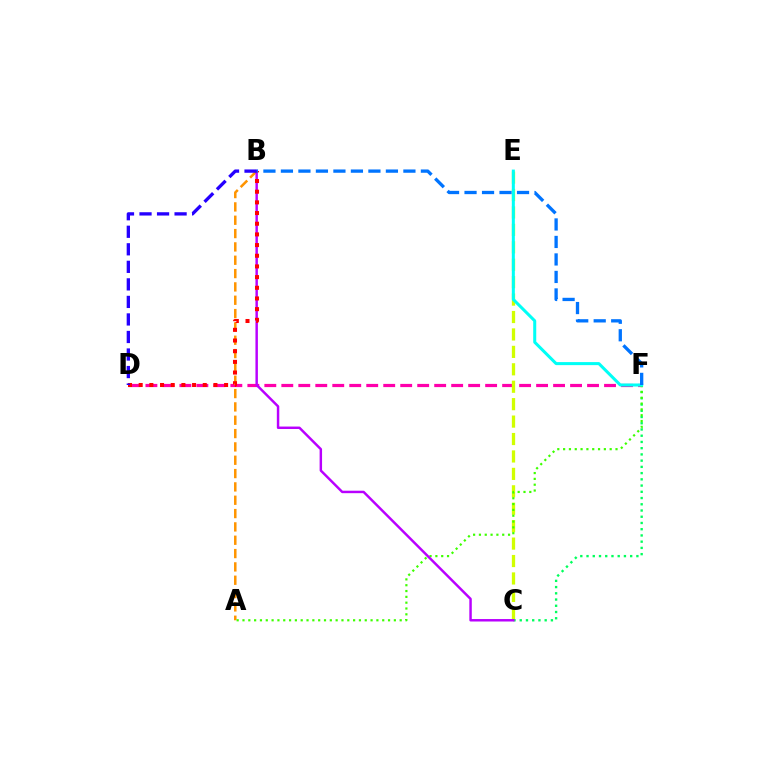{('D', 'F'): [{'color': '#ff00ac', 'line_style': 'dashed', 'thickness': 2.31}], ('C', 'E'): [{'color': '#d1ff00', 'line_style': 'dashed', 'thickness': 2.37}], ('A', 'B'): [{'color': '#ff9400', 'line_style': 'dashed', 'thickness': 1.81}], ('C', 'F'): [{'color': '#00ff5c', 'line_style': 'dotted', 'thickness': 1.69}], ('A', 'F'): [{'color': '#3dff00', 'line_style': 'dotted', 'thickness': 1.58}], ('B', 'C'): [{'color': '#b900ff', 'line_style': 'solid', 'thickness': 1.77}], ('B', 'D'): [{'color': '#ff0000', 'line_style': 'dotted', 'thickness': 2.9}, {'color': '#2500ff', 'line_style': 'dashed', 'thickness': 2.38}], ('E', 'F'): [{'color': '#00fff6', 'line_style': 'solid', 'thickness': 2.18}], ('B', 'F'): [{'color': '#0074ff', 'line_style': 'dashed', 'thickness': 2.38}]}